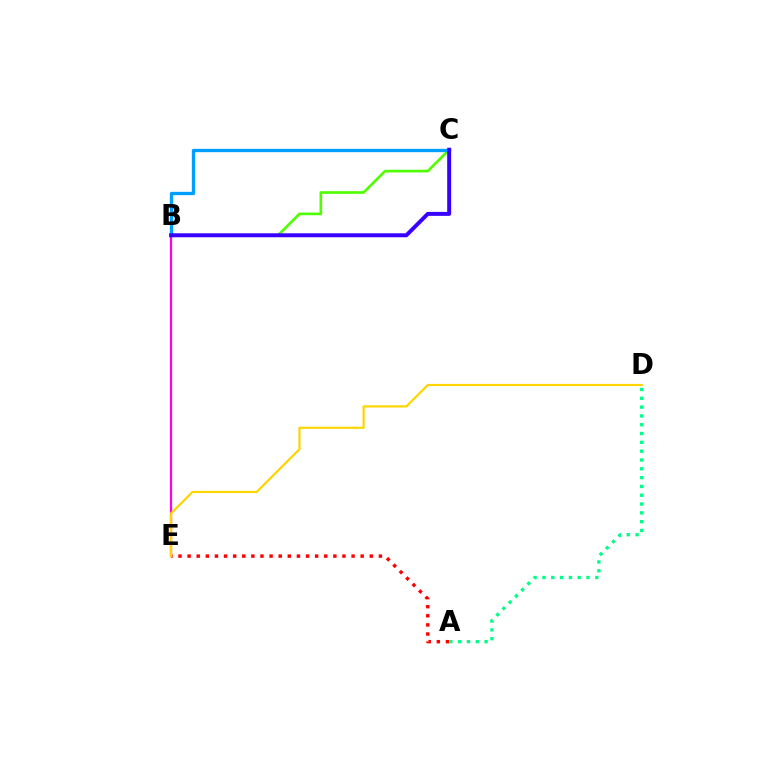{('B', 'E'): [{'color': '#ff00ed', 'line_style': 'solid', 'thickness': 1.62}], ('B', 'C'): [{'color': '#4fff00', 'line_style': 'solid', 'thickness': 1.92}, {'color': '#009eff', 'line_style': 'solid', 'thickness': 2.39}, {'color': '#3700ff', 'line_style': 'solid', 'thickness': 2.85}], ('A', 'E'): [{'color': '#ff0000', 'line_style': 'dotted', 'thickness': 2.48}], ('D', 'E'): [{'color': '#ffd500', 'line_style': 'solid', 'thickness': 1.57}], ('A', 'D'): [{'color': '#00ff86', 'line_style': 'dotted', 'thickness': 2.39}]}